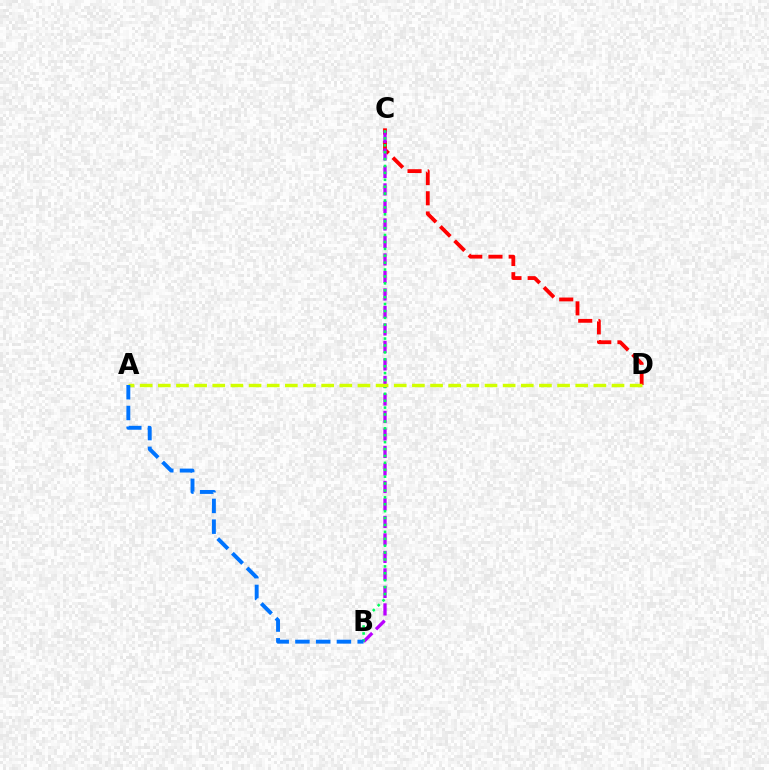{('C', 'D'): [{'color': '#ff0000', 'line_style': 'dashed', 'thickness': 2.74}], ('B', 'C'): [{'color': '#b900ff', 'line_style': 'dashed', 'thickness': 2.38}, {'color': '#00ff5c', 'line_style': 'dotted', 'thickness': 1.88}], ('A', 'D'): [{'color': '#d1ff00', 'line_style': 'dashed', 'thickness': 2.47}], ('A', 'B'): [{'color': '#0074ff', 'line_style': 'dashed', 'thickness': 2.82}]}